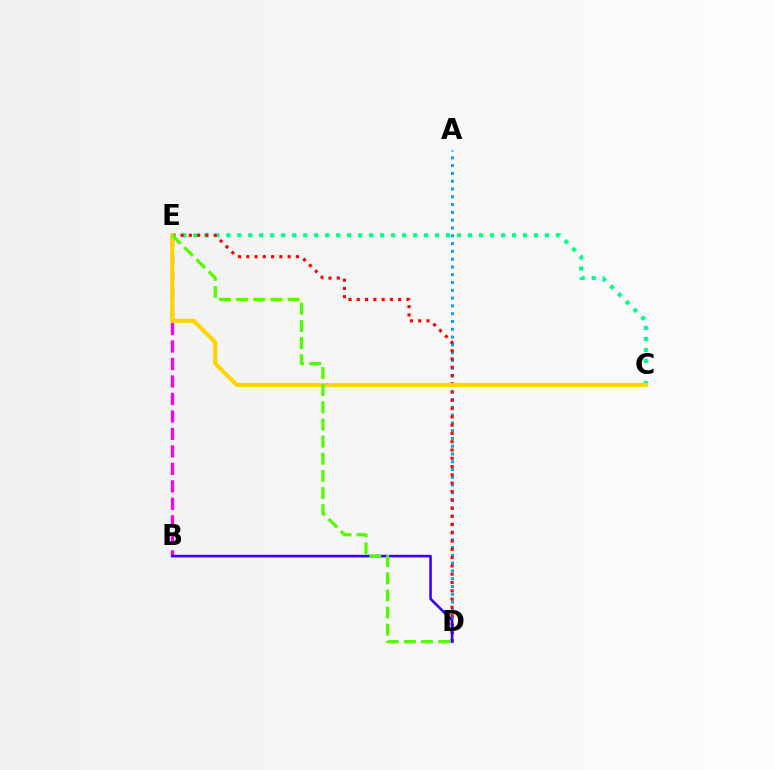{('C', 'E'): [{'color': '#00ff86', 'line_style': 'dotted', 'thickness': 2.99}, {'color': '#ffd500', 'line_style': 'solid', 'thickness': 2.96}], ('A', 'D'): [{'color': '#009eff', 'line_style': 'dotted', 'thickness': 2.12}], ('D', 'E'): [{'color': '#ff0000', 'line_style': 'dotted', 'thickness': 2.25}, {'color': '#4fff00', 'line_style': 'dashed', 'thickness': 2.33}], ('B', 'E'): [{'color': '#ff00ed', 'line_style': 'dashed', 'thickness': 2.38}], ('B', 'D'): [{'color': '#3700ff', 'line_style': 'solid', 'thickness': 1.86}]}